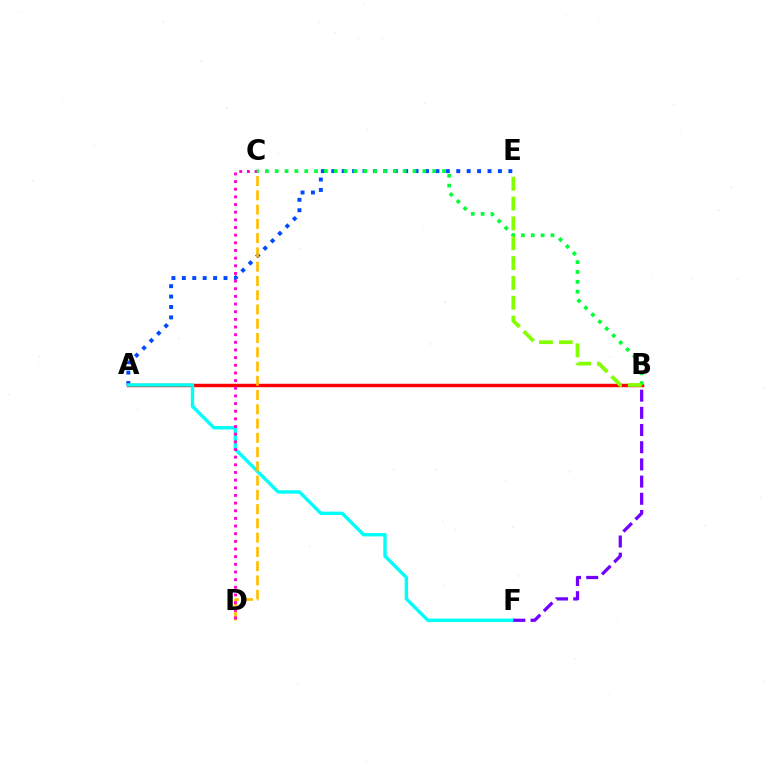{('A', 'E'): [{'color': '#004bff', 'line_style': 'dotted', 'thickness': 2.83}], ('A', 'B'): [{'color': '#ff0000', 'line_style': 'solid', 'thickness': 2.47}], ('A', 'F'): [{'color': '#00fff6', 'line_style': 'solid', 'thickness': 2.44}], ('C', 'D'): [{'color': '#ffbd00', 'line_style': 'dashed', 'thickness': 1.94}, {'color': '#ff00cf', 'line_style': 'dotted', 'thickness': 2.08}], ('B', 'C'): [{'color': '#00ff39', 'line_style': 'dotted', 'thickness': 2.67}], ('B', 'E'): [{'color': '#84ff00', 'line_style': 'dashed', 'thickness': 2.7}], ('B', 'F'): [{'color': '#7200ff', 'line_style': 'dashed', 'thickness': 2.33}]}